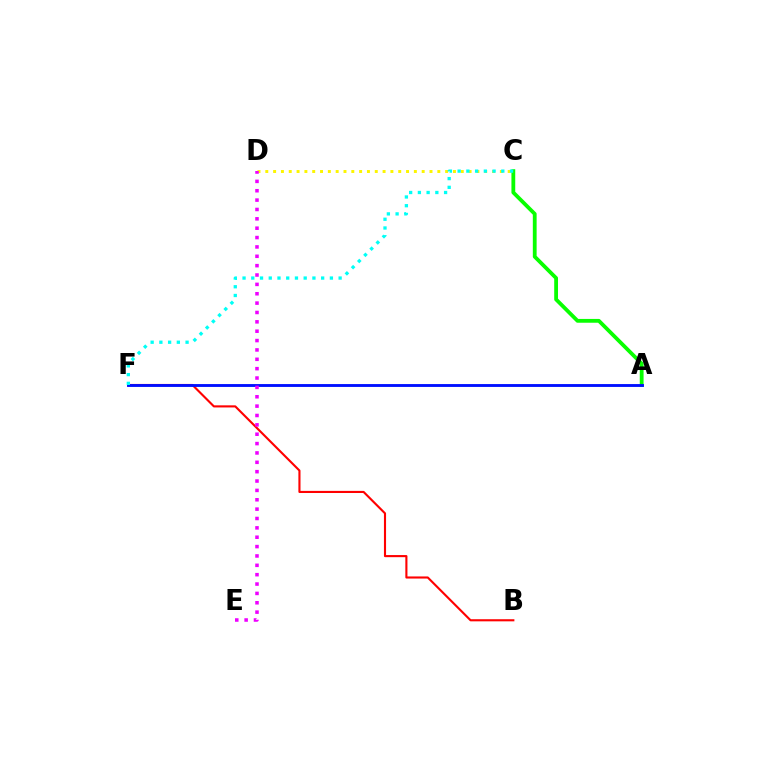{('A', 'C'): [{'color': '#08ff00', 'line_style': 'solid', 'thickness': 2.74}], ('B', 'F'): [{'color': '#ff0000', 'line_style': 'solid', 'thickness': 1.52}], ('C', 'D'): [{'color': '#fcf500', 'line_style': 'dotted', 'thickness': 2.12}], ('A', 'F'): [{'color': '#0010ff', 'line_style': 'solid', 'thickness': 2.06}], ('C', 'F'): [{'color': '#00fff6', 'line_style': 'dotted', 'thickness': 2.37}], ('D', 'E'): [{'color': '#ee00ff', 'line_style': 'dotted', 'thickness': 2.54}]}